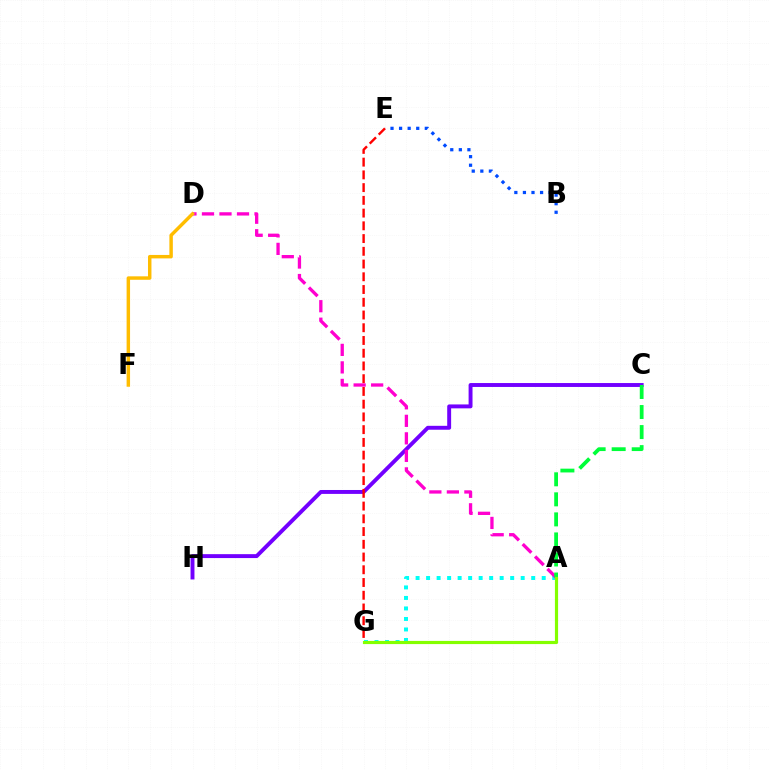{('A', 'G'): [{'color': '#00fff6', 'line_style': 'dotted', 'thickness': 2.86}, {'color': '#84ff00', 'line_style': 'solid', 'thickness': 2.28}], ('C', 'H'): [{'color': '#7200ff', 'line_style': 'solid', 'thickness': 2.82}], ('A', 'D'): [{'color': '#ff00cf', 'line_style': 'dashed', 'thickness': 2.38}], ('B', 'E'): [{'color': '#004bff', 'line_style': 'dotted', 'thickness': 2.33}], ('E', 'G'): [{'color': '#ff0000', 'line_style': 'dashed', 'thickness': 1.73}], ('D', 'F'): [{'color': '#ffbd00', 'line_style': 'solid', 'thickness': 2.49}], ('A', 'C'): [{'color': '#00ff39', 'line_style': 'dashed', 'thickness': 2.72}]}